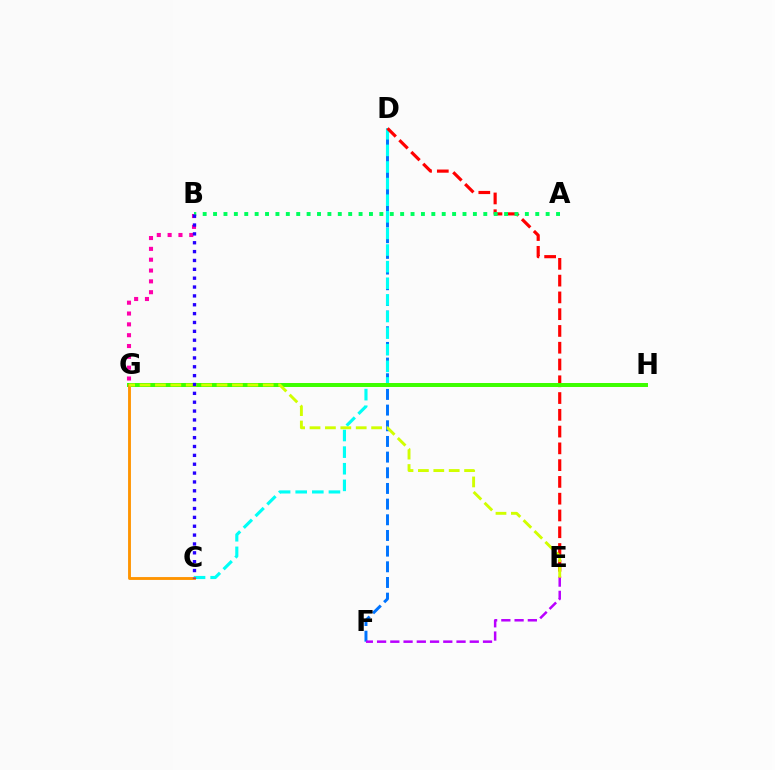{('D', 'F'): [{'color': '#0074ff', 'line_style': 'dashed', 'thickness': 2.13}], ('C', 'D'): [{'color': '#00fff6', 'line_style': 'dashed', 'thickness': 2.26}], ('D', 'E'): [{'color': '#ff0000', 'line_style': 'dashed', 'thickness': 2.28}], ('G', 'H'): [{'color': '#3dff00', 'line_style': 'solid', 'thickness': 2.86}], ('B', 'G'): [{'color': '#ff00ac', 'line_style': 'dotted', 'thickness': 2.94}], ('A', 'B'): [{'color': '#00ff5c', 'line_style': 'dotted', 'thickness': 2.82}], ('E', 'F'): [{'color': '#b900ff', 'line_style': 'dashed', 'thickness': 1.8}], ('C', 'G'): [{'color': '#ff9400', 'line_style': 'solid', 'thickness': 2.06}], ('E', 'G'): [{'color': '#d1ff00', 'line_style': 'dashed', 'thickness': 2.09}], ('B', 'C'): [{'color': '#2500ff', 'line_style': 'dotted', 'thickness': 2.41}]}